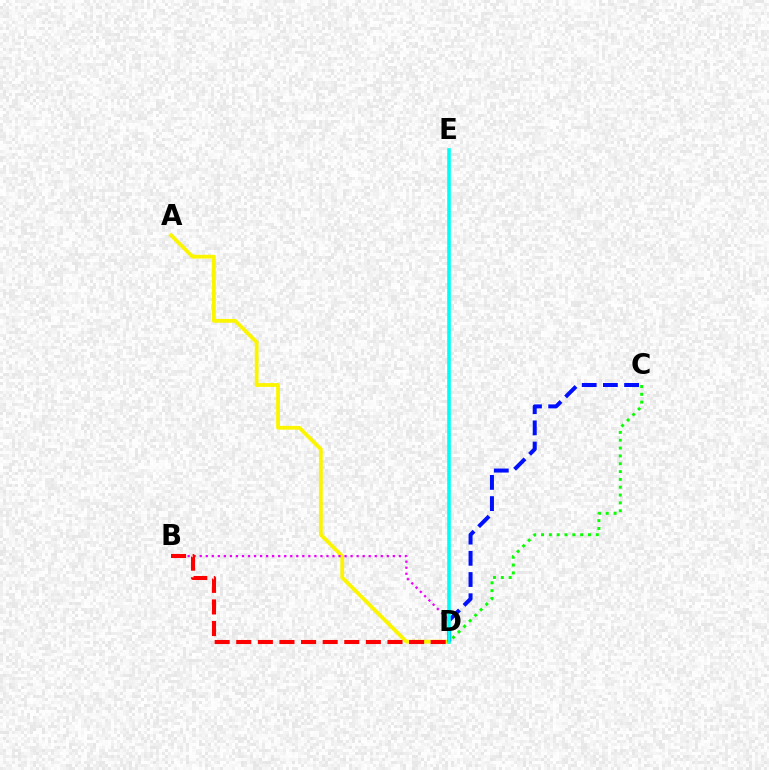{('A', 'D'): [{'color': '#fcf500', 'line_style': 'solid', 'thickness': 2.75}], ('B', 'D'): [{'color': '#ee00ff', 'line_style': 'dotted', 'thickness': 1.64}, {'color': '#ff0000', 'line_style': 'dashed', 'thickness': 2.93}], ('C', 'D'): [{'color': '#0010ff', 'line_style': 'dashed', 'thickness': 2.88}, {'color': '#08ff00', 'line_style': 'dotted', 'thickness': 2.13}], ('D', 'E'): [{'color': '#00fff6', 'line_style': 'solid', 'thickness': 2.57}]}